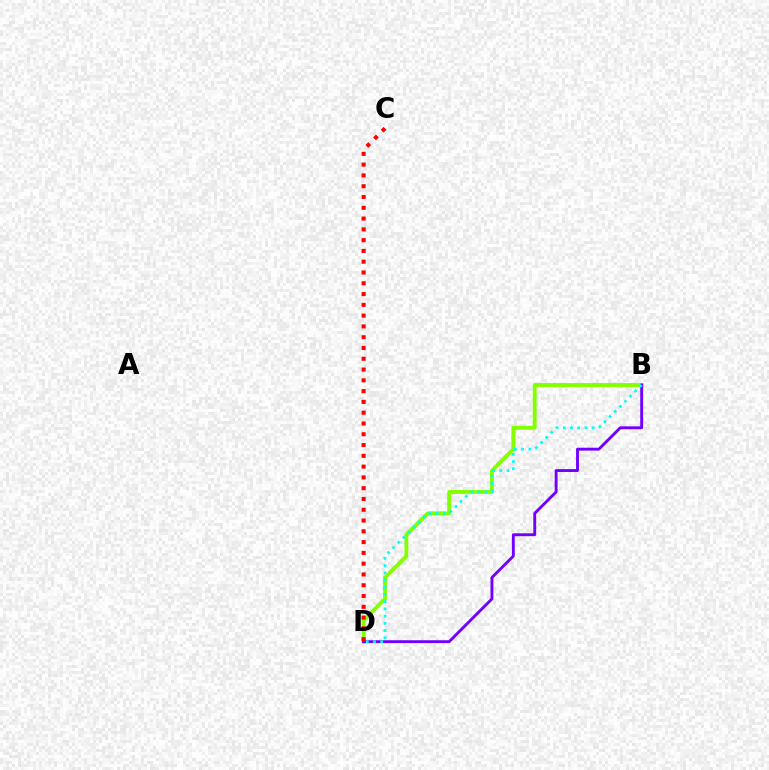{('B', 'D'): [{'color': '#84ff00', 'line_style': 'solid', 'thickness': 2.79}, {'color': '#7200ff', 'line_style': 'solid', 'thickness': 2.07}, {'color': '#00fff6', 'line_style': 'dotted', 'thickness': 1.96}], ('C', 'D'): [{'color': '#ff0000', 'line_style': 'dotted', 'thickness': 2.93}]}